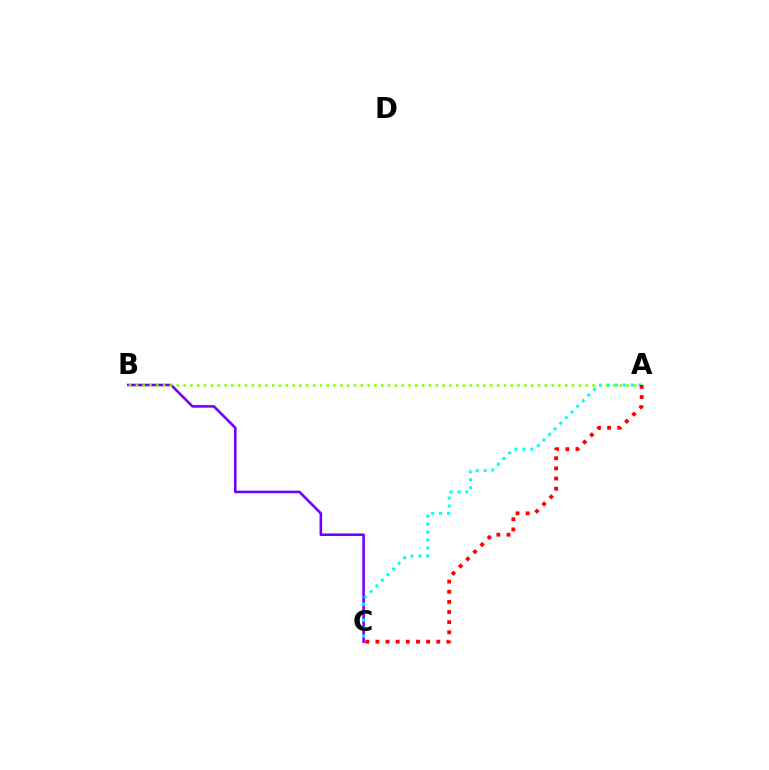{('B', 'C'): [{'color': '#7200ff', 'line_style': 'solid', 'thickness': 1.87}], ('A', 'B'): [{'color': '#84ff00', 'line_style': 'dotted', 'thickness': 1.85}], ('A', 'C'): [{'color': '#00fff6', 'line_style': 'dotted', 'thickness': 2.16}, {'color': '#ff0000', 'line_style': 'dotted', 'thickness': 2.76}]}